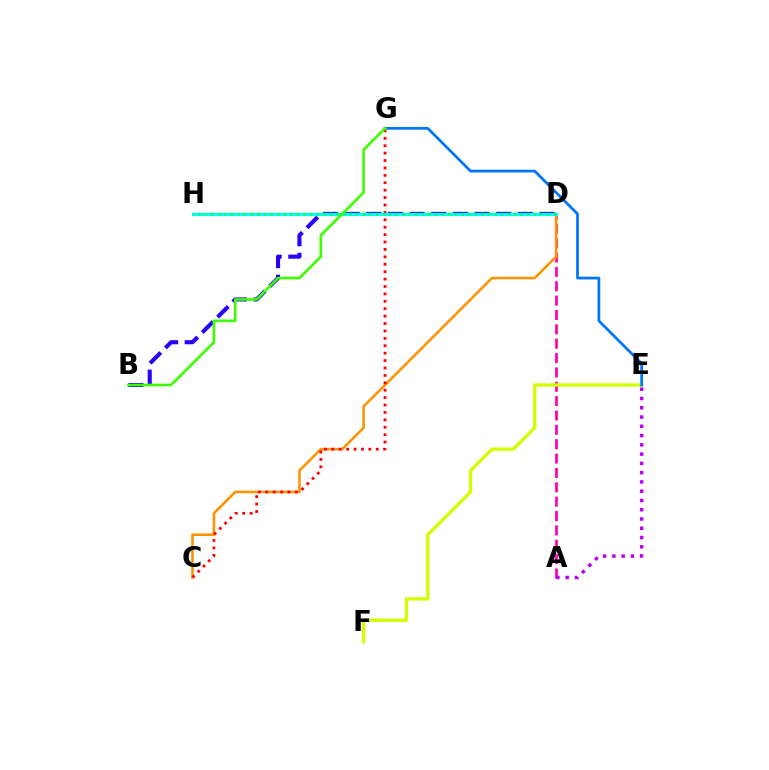{('A', 'D'): [{'color': '#ff00ac', 'line_style': 'dashed', 'thickness': 1.95}], ('C', 'D'): [{'color': '#ff9400', 'line_style': 'solid', 'thickness': 1.87}], ('A', 'E'): [{'color': '#b900ff', 'line_style': 'dotted', 'thickness': 2.52}], ('B', 'D'): [{'color': '#2500ff', 'line_style': 'dashed', 'thickness': 2.94}], ('E', 'F'): [{'color': '#d1ff00', 'line_style': 'solid', 'thickness': 2.39}], ('C', 'G'): [{'color': '#ff0000', 'line_style': 'dotted', 'thickness': 2.01}], ('D', 'H'): [{'color': '#00fff6', 'line_style': 'solid', 'thickness': 2.28}, {'color': '#00ff5c', 'line_style': 'dotted', 'thickness': 1.79}], ('E', 'G'): [{'color': '#0074ff', 'line_style': 'solid', 'thickness': 1.96}], ('B', 'G'): [{'color': '#3dff00', 'line_style': 'solid', 'thickness': 1.9}]}